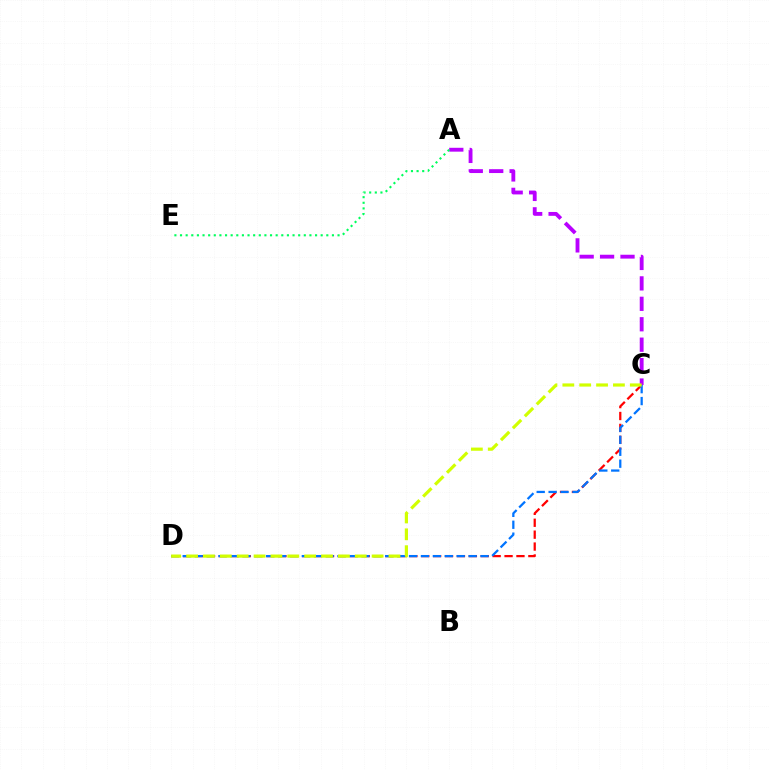{('A', 'C'): [{'color': '#b900ff', 'line_style': 'dashed', 'thickness': 2.78}], ('A', 'E'): [{'color': '#00ff5c', 'line_style': 'dotted', 'thickness': 1.53}], ('C', 'D'): [{'color': '#ff0000', 'line_style': 'dashed', 'thickness': 1.62}, {'color': '#0074ff', 'line_style': 'dashed', 'thickness': 1.62}, {'color': '#d1ff00', 'line_style': 'dashed', 'thickness': 2.29}]}